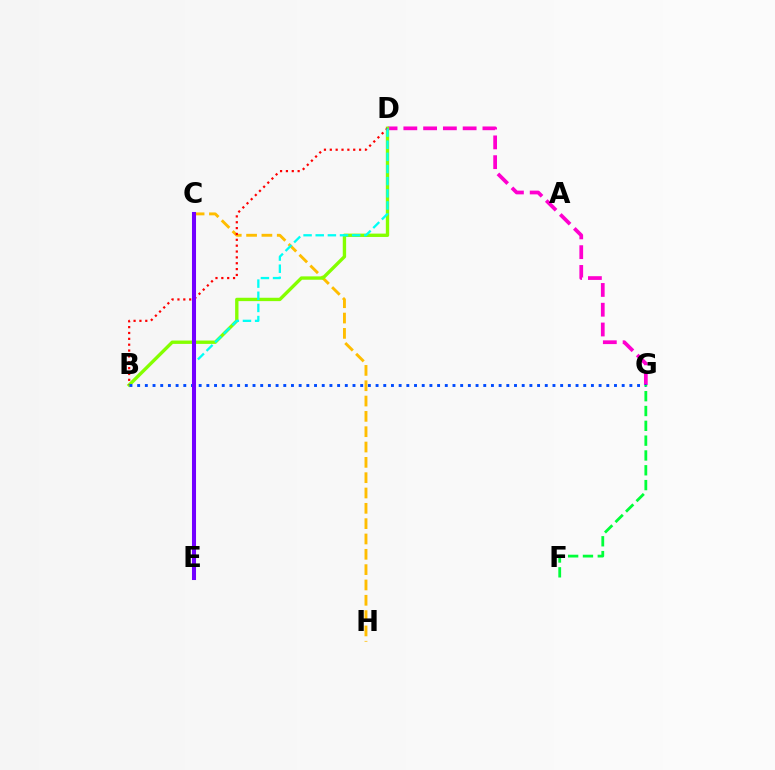{('D', 'G'): [{'color': '#ff00cf', 'line_style': 'dashed', 'thickness': 2.69}], ('C', 'H'): [{'color': '#ffbd00', 'line_style': 'dashed', 'thickness': 2.08}], ('B', 'D'): [{'color': '#84ff00', 'line_style': 'solid', 'thickness': 2.42}, {'color': '#ff0000', 'line_style': 'dotted', 'thickness': 1.59}], ('D', 'E'): [{'color': '#00fff6', 'line_style': 'dashed', 'thickness': 1.65}], ('B', 'G'): [{'color': '#004bff', 'line_style': 'dotted', 'thickness': 2.09}], ('F', 'G'): [{'color': '#00ff39', 'line_style': 'dashed', 'thickness': 2.01}], ('C', 'E'): [{'color': '#7200ff', 'line_style': 'solid', 'thickness': 2.92}]}